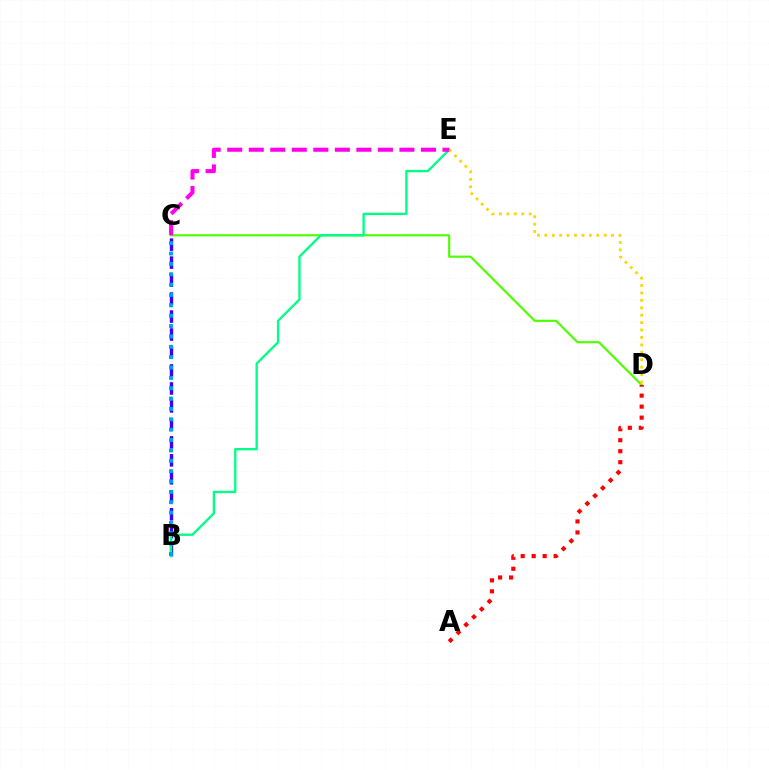{('B', 'C'): [{'color': '#3700ff', 'line_style': 'dashed', 'thickness': 2.44}, {'color': '#009eff', 'line_style': 'dotted', 'thickness': 2.82}], ('C', 'D'): [{'color': '#4fff00', 'line_style': 'solid', 'thickness': 1.56}], ('B', 'E'): [{'color': '#00ff86', 'line_style': 'solid', 'thickness': 1.68}], ('A', 'D'): [{'color': '#ff0000', 'line_style': 'dotted', 'thickness': 2.99}], ('D', 'E'): [{'color': '#ffd500', 'line_style': 'dotted', 'thickness': 2.02}], ('C', 'E'): [{'color': '#ff00ed', 'line_style': 'dashed', 'thickness': 2.92}]}